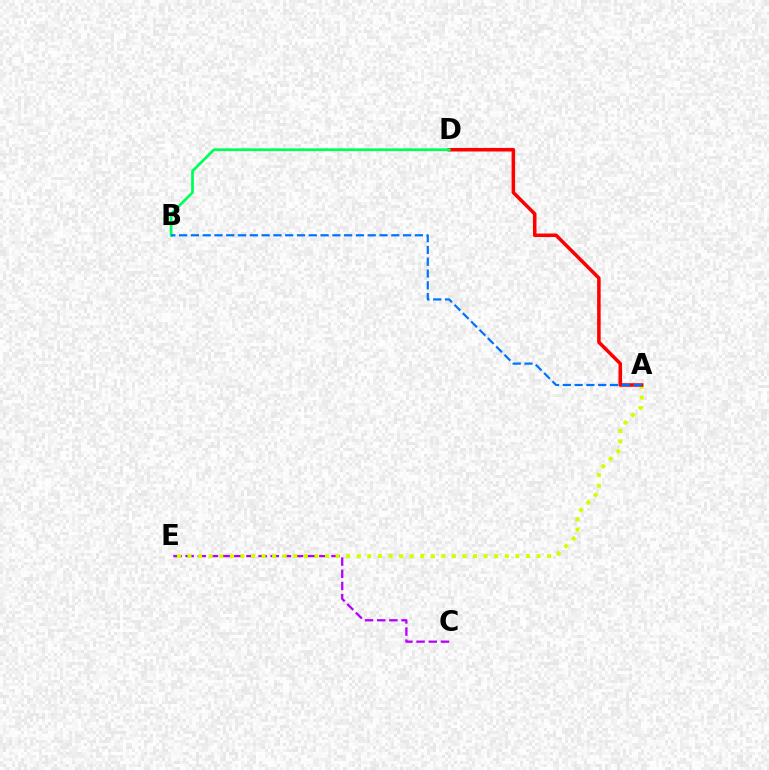{('C', 'E'): [{'color': '#b900ff', 'line_style': 'dashed', 'thickness': 1.65}], ('A', 'E'): [{'color': '#d1ff00', 'line_style': 'dotted', 'thickness': 2.87}], ('A', 'D'): [{'color': '#ff0000', 'line_style': 'solid', 'thickness': 2.55}], ('B', 'D'): [{'color': '#00ff5c', 'line_style': 'solid', 'thickness': 2.0}], ('A', 'B'): [{'color': '#0074ff', 'line_style': 'dashed', 'thickness': 1.6}]}